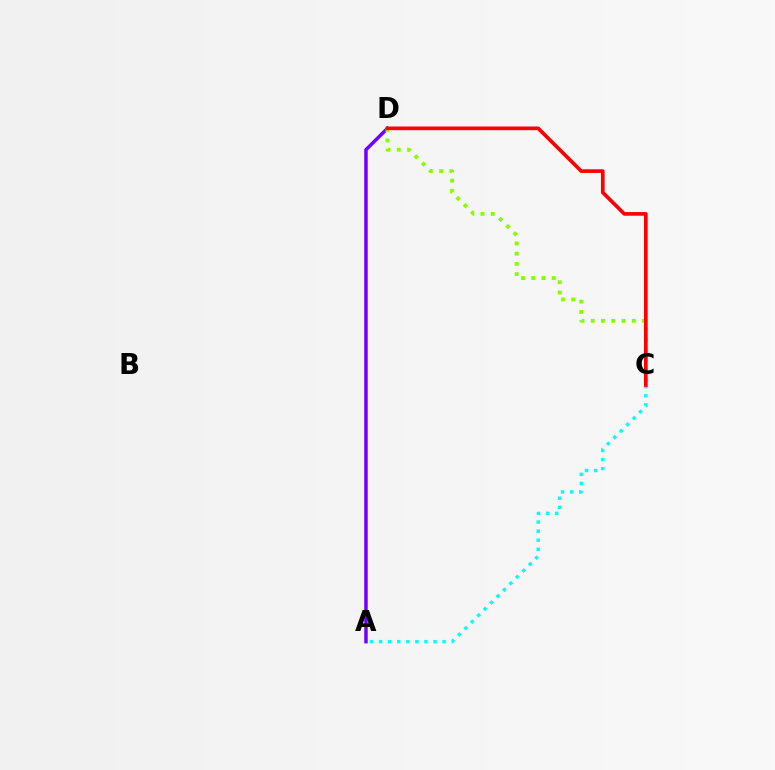{('A', 'D'): [{'color': '#7200ff', 'line_style': 'solid', 'thickness': 2.51}], ('A', 'C'): [{'color': '#00fff6', 'line_style': 'dotted', 'thickness': 2.47}], ('C', 'D'): [{'color': '#84ff00', 'line_style': 'dotted', 'thickness': 2.78}, {'color': '#ff0000', 'line_style': 'solid', 'thickness': 2.64}]}